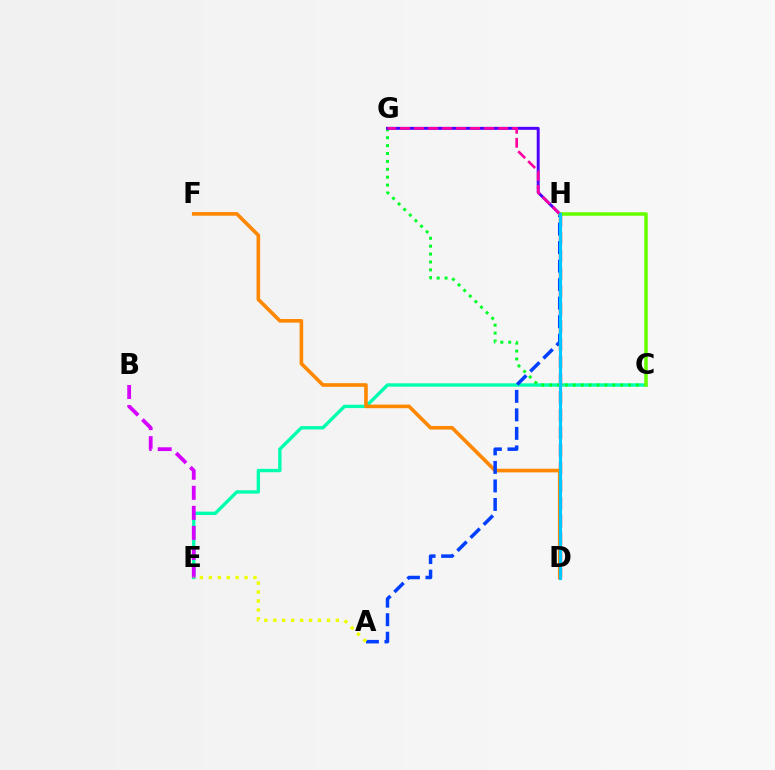{('C', 'E'): [{'color': '#00ffaf', 'line_style': 'solid', 'thickness': 2.43}], ('D', 'H'): [{'color': '#ff0000', 'line_style': 'dashed', 'thickness': 2.4}, {'color': '#00c7ff', 'line_style': 'solid', 'thickness': 2.25}], ('D', 'F'): [{'color': '#ff8800', 'line_style': 'solid', 'thickness': 2.61}], ('B', 'E'): [{'color': '#d600ff', 'line_style': 'dashed', 'thickness': 2.72}], ('C', 'G'): [{'color': '#00ff27', 'line_style': 'dotted', 'thickness': 2.15}], ('A', 'H'): [{'color': '#003fff', 'line_style': 'dashed', 'thickness': 2.52}], ('G', 'H'): [{'color': '#4f00ff', 'line_style': 'solid', 'thickness': 2.13}, {'color': '#ff00a0', 'line_style': 'dashed', 'thickness': 1.9}], ('C', 'H'): [{'color': '#66ff00', 'line_style': 'solid', 'thickness': 2.54}], ('A', 'E'): [{'color': '#eeff00', 'line_style': 'dotted', 'thickness': 2.43}]}